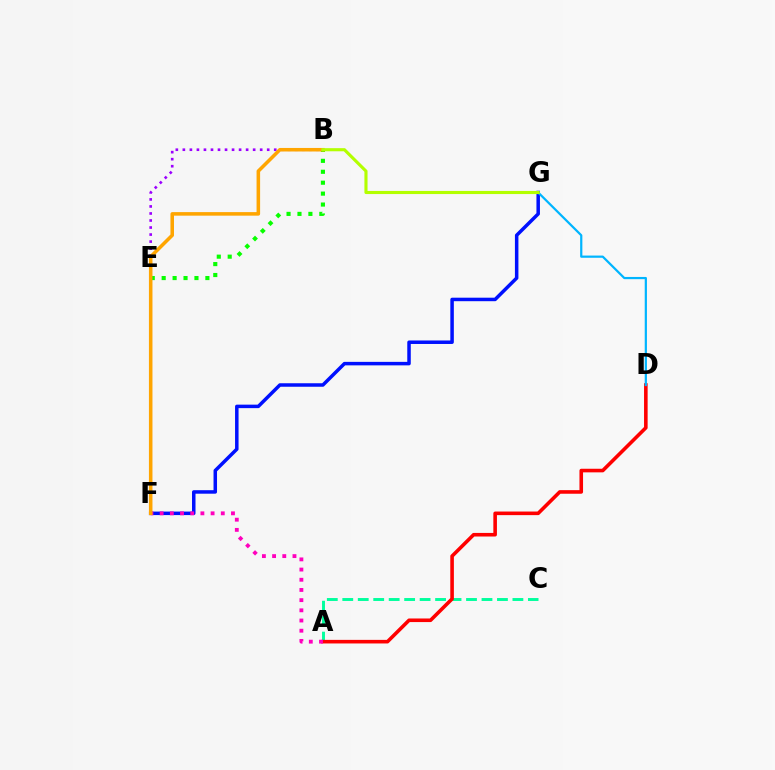{('A', 'C'): [{'color': '#00ff9d', 'line_style': 'dashed', 'thickness': 2.1}], ('B', 'E'): [{'color': '#9b00ff', 'line_style': 'dotted', 'thickness': 1.91}, {'color': '#08ff00', 'line_style': 'dotted', 'thickness': 2.97}], ('F', 'G'): [{'color': '#0010ff', 'line_style': 'solid', 'thickness': 2.52}], ('A', 'D'): [{'color': '#ff0000', 'line_style': 'solid', 'thickness': 2.59}], ('D', 'G'): [{'color': '#00b5ff', 'line_style': 'solid', 'thickness': 1.59}], ('A', 'F'): [{'color': '#ff00bd', 'line_style': 'dotted', 'thickness': 2.77}], ('B', 'F'): [{'color': '#ffa500', 'line_style': 'solid', 'thickness': 2.55}], ('B', 'G'): [{'color': '#b3ff00', 'line_style': 'solid', 'thickness': 2.24}]}